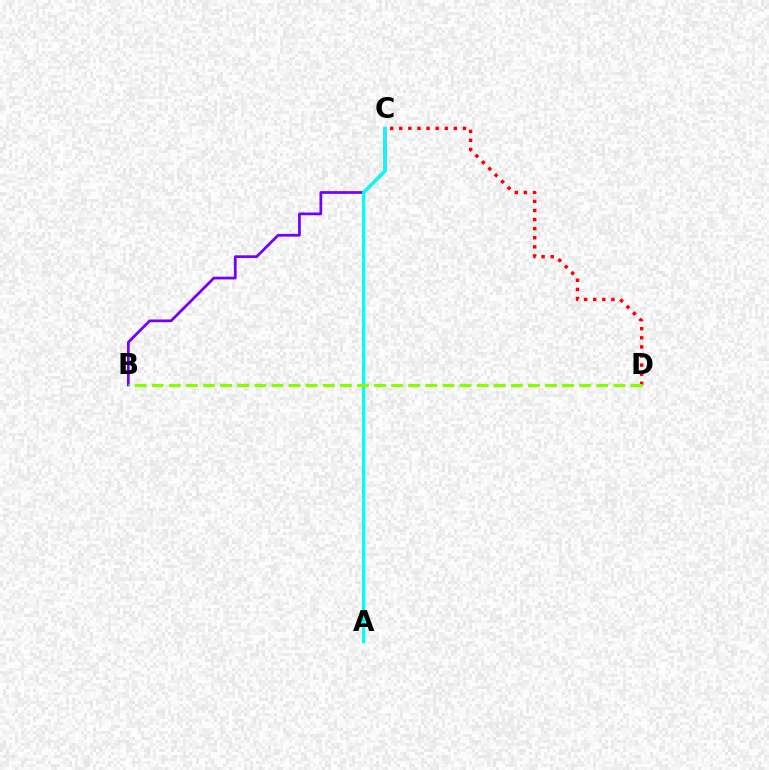{('B', 'C'): [{'color': '#7200ff', 'line_style': 'solid', 'thickness': 1.96}], ('A', 'C'): [{'color': '#00fff6', 'line_style': 'solid', 'thickness': 2.33}], ('C', 'D'): [{'color': '#ff0000', 'line_style': 'dotted', 'thickness': 2.47}], ('B', 'D'): [{'color': '#84ff00', 'line_style': 'dashed', 'thickness': 2.32}]}